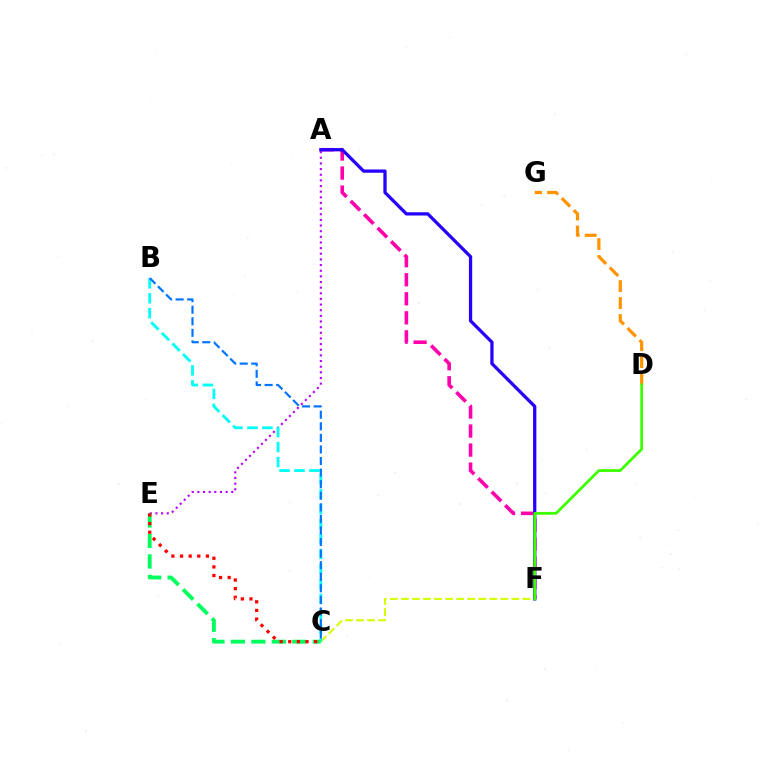{('A', 'F'): [{'color': '#ff00ac', 'line_style': 'dashed', 'thickness': 2.59}, {'color': '#2500ff', 'line_style': 'solid', 'thickness': 2.35}], ('A', 'E'): [{'color': '#b900ff', 'line_style': 'dotted', 'thickness': 1.53}], ('C', 'F'): [{'color': '#d1ff00', 'line_style': 'dashed', 'thickness': 1.5}], ('B', 'C'): [{'color': '#00fff6', 'line_style': 'dashed', 'thickness': 2.03}, {'color': '#0074ff', 'line_style': 'dashed', 'thickness': 1.57}], ('D', 'G'): [{'color': '#ff9400', 'line_style': 'dashed', 'thickness': 2.31}], ('C', 'E'): [{'color': '#00ff5c', 'line_style': 'dashed', 'thickness': 2.78}, {'color': '#ff0000', 'line_style': 'dotted', 'thickness': 2.35}], ('D', 'F'): [{'color': '#3dff00', 'line_style': 'solid', 'thickness': 2.0}]}